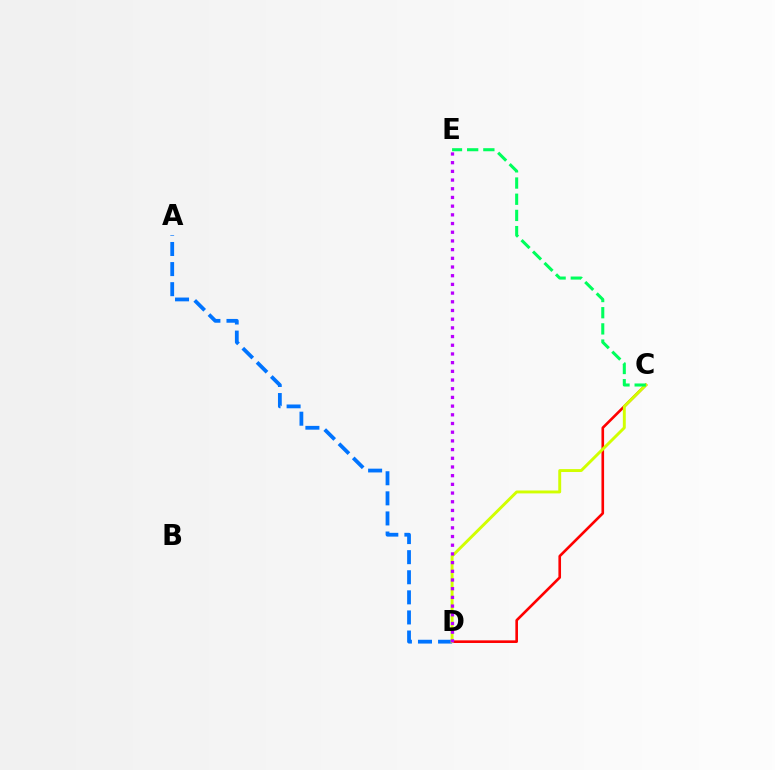{('C', 'D'): [{'color': '#ff0000', 'line_style': 'solid', 'thickness': 1.89}, {'color': '#d1ff00', 'line_style': 'solid', 'thickness': 2.1}], ('A', 'D'): [{'color': '#0074ff', 'line_style': 'dashed', 'thickness': 2.73}], ('D', 'E'): [{'color': '#b900ff', 'line_style': 'dotted', 'thickness': 2.36}], ('C', 'E'): [{'color': '#00ff5c', 'line_style': 'dashed', 'thickness': 2.2}]}